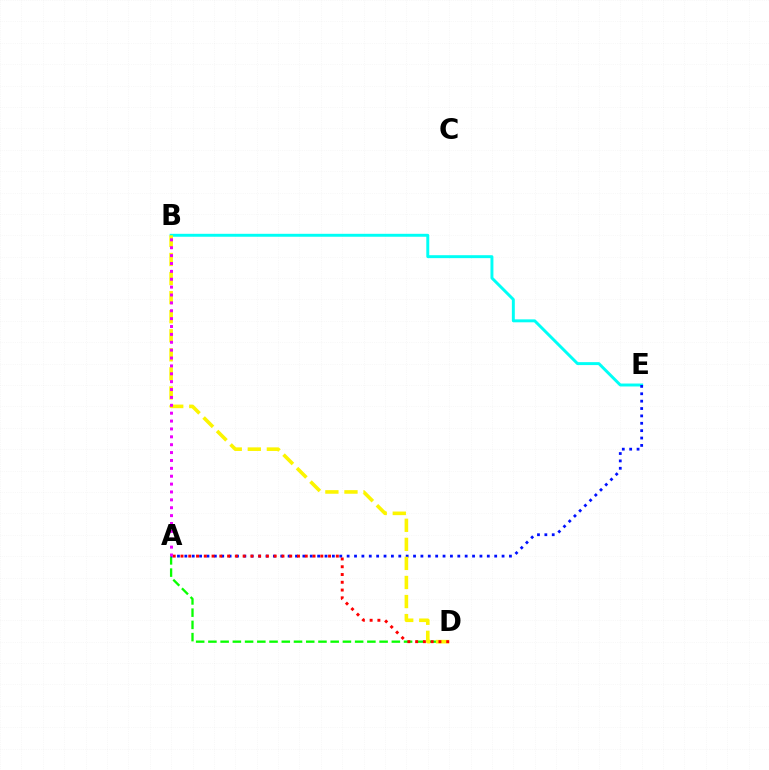{('B', 'E'): [{'color': '#00fff6', 'line_style': 'solid', 'thickness': 2.12}], ('A', 'D'): [{'color': '#08ff00', 'line_style': 'dashed', 'thickness': 1.66}, {'color': '#ff0000', 'line_style': 'dotted', 'thickness': 2.11}], ('A', 'E'): [{'color': '#0010ff', 'line_style': 'dotted', 'thickness': 2.0}], ('B', 'D'): [{'color': '#fcf500', 'line_style': 'dashed', 'thickness': 2.59}], ('A', 'B'): [{'color': '#ee00ff', 'line_style': 'dotted', 'thickness': 2.14}]}